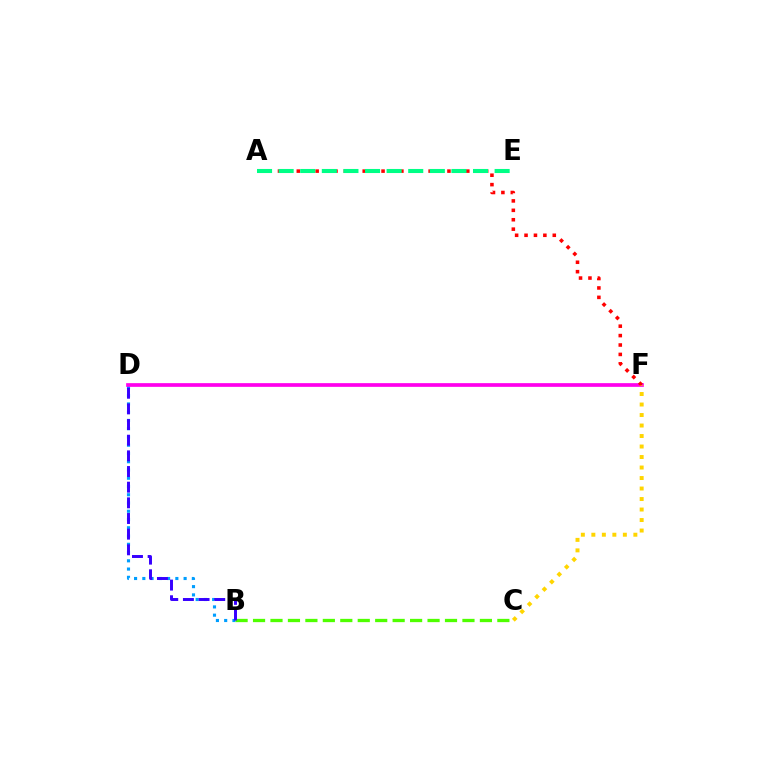{('B', 'D'): [{'color': '#009eff', 'line_style': 'dotted', 'thickness': 2.24}, {'color': '#3700ff', 'line_style': 'dashed', 'thickness': 2.13}], ('D', 'F'): [{'color': '#ff00ed', 'line_style': 'solid', 'thickness': 2.67}], ('B', 'C'): [{'color': '#4fff00', 'line_style': 'dashed', 'thickness': 2.37}], ('A', 'F'): [{'color': '#ff0000', 'line_style': 'dotted', 'thickness': 2.56}], ('C', 'F'): [{'color': '#ffd500', 'line_style': 'dotted', 'thickness': 2.85}], ('A', 'E'): [{'color': '#00ff86', 'line_style': 'dashed', 'thickness': 2.93}]}